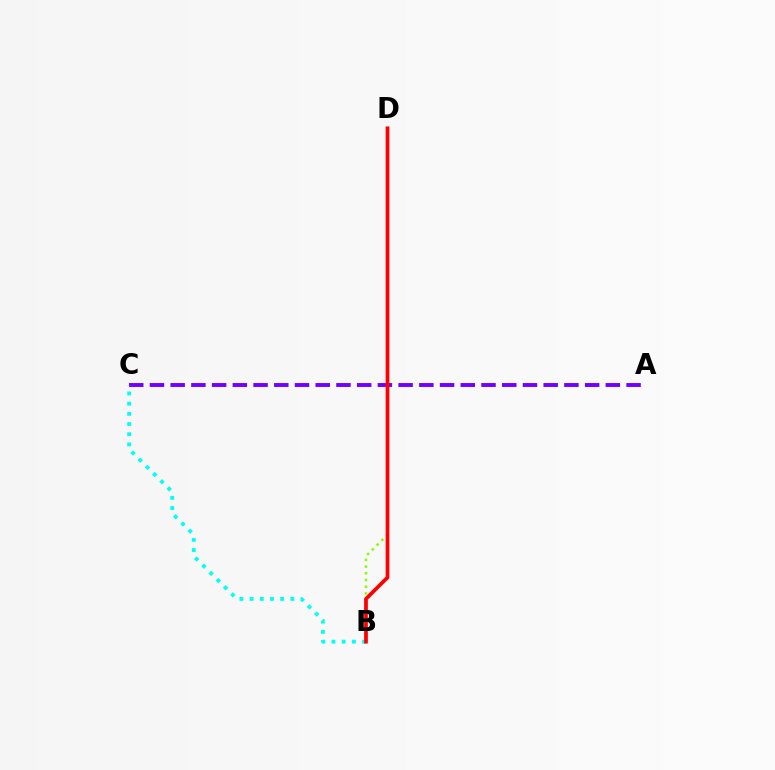{('A', 'C'): [{'color': '#7200ff', 'line_style': 'dashed', 'thickness': 2.82}], ('B', 'C'): [{'color': '#00fff6', 'line_style': 'dotted', 'thickness': 2.77}], ('B', 'D'): [{'color': '#84ff00', 'line_style': 'dotted', 'thickness': 1.82}, {'color': '#ff0000', 'line_style': 'solid', 'thickness': 2.68}]}